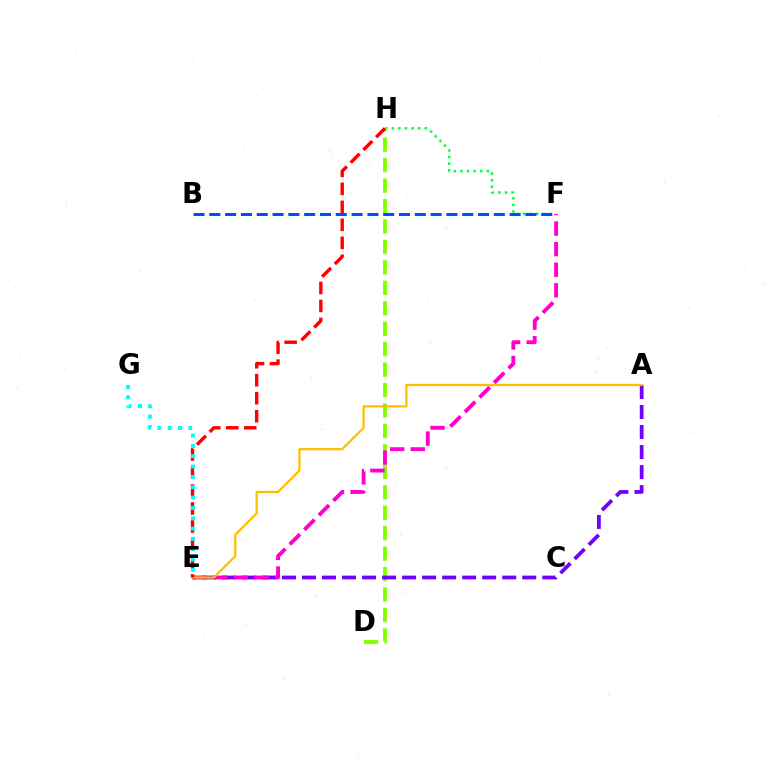{('F', 'H'): [{'color': '#00ff39', 'line_style': 'dotted', 'thickness': 1.79}], ('D', 'H'): [{'color': '#84ff00', 'line_style': 'dashed', 'thickness': 2.78}], ('A', 'E'): [{'color': '#7200ff', 'line_style': 'dashed', 'thickness': 2.72}, {'color': '#ffbd00', 'line_style': 'solid', 'thickness': 1.62}], ('E', 'F'): [{'color': '#ff00cf', 'line_style': 'dashed', 'thickness': 2.8}], ('B', 'F'): [{'color': '#004bff', 'line_style': 'dashed', 'thickness': 2.15}], ('E', 'H'): [{'color': '#ff0000', 'line_style': 'dashed', 'thickness': 2.44}], ('E', 'G'): [{'color': '#00fff6', 'line_style': 'dotted', 'thickness': 2.81}]}